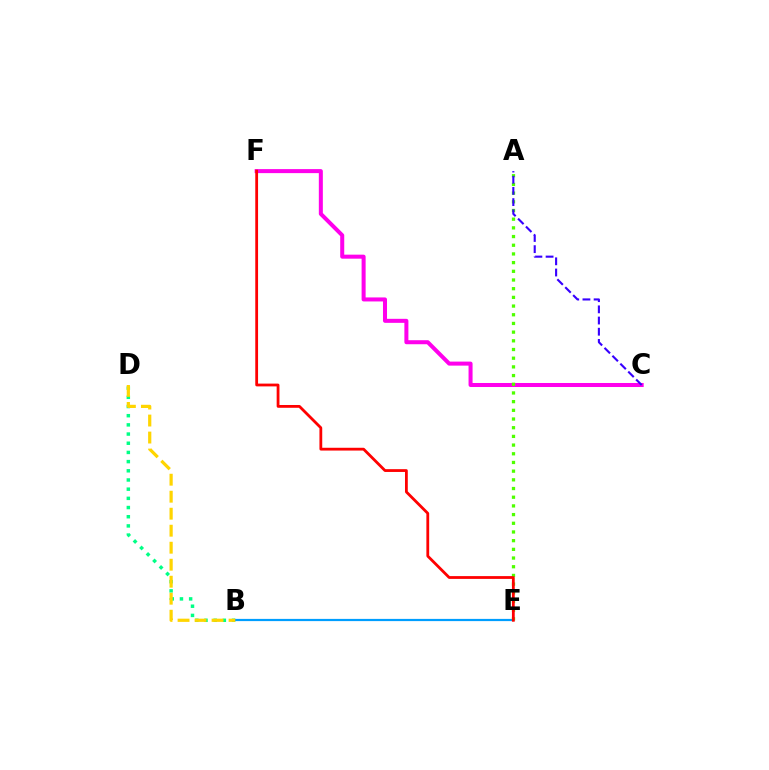{('C', 'F'): [{'color': '#ff00ed', 'line_style': 'solid', 'thickness': 2.89}], ('B', 'D'): [{'color': '#00ff86', 'line_style': 'dotted', 'thickness': 2.5}, {'color': '#ffd500', 'line_style': 'dashed', 'thickness': 2.31}], ('B', 'E'): [{'color': '#009eff', 'line_style': 'solid', 'thickness': 1.59}], ('A', 'E'): [{'color': '#4fff00', 'line_style': 'dotted', 'thickness': 2.36}], ('A', 'C'): [{'color': '#3700ff', 'line_style': 'dashed', 'thickness': 1.52}], ('E', 'F'): [{'color': '#ff0000', 'line_style': 'solid', 'thickness': 2.01}]}